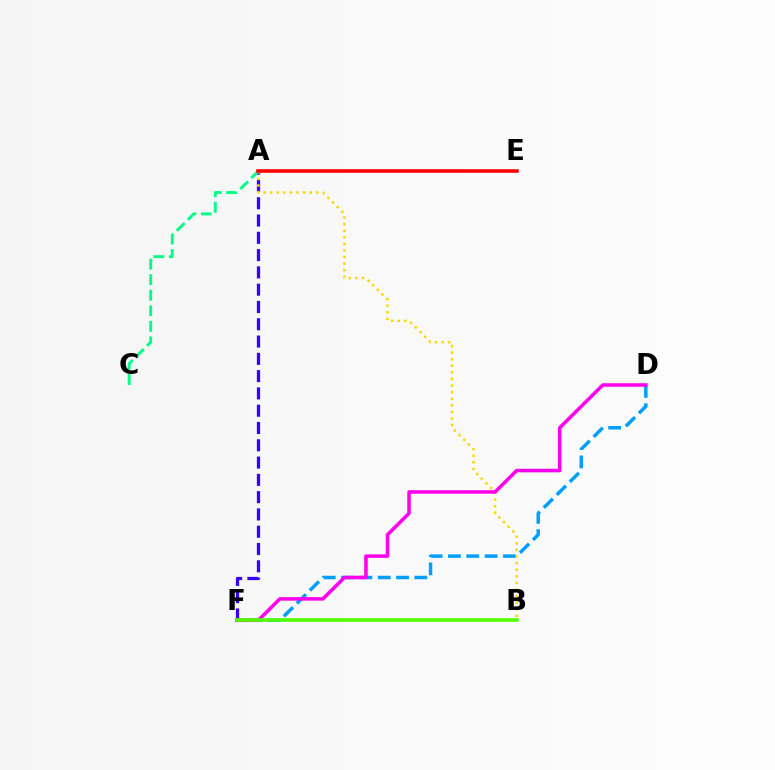{('D', 'F'): [{'color': '#009eff', 'line_style': 'dashed', 'thickness': 2.49}, {'color': '#ff00ed', 'line_style': 'solid', 'thickness': 2.54}], ('A', 'F'): [{'color': '#3700ff', 'line_style': 'dashed', 'thickness': 2.35}], ('A', 'B'): [{'color': '#ffd500', 'line_style': 'dotted', 'thickness': 1.79}], ('A', 'C'): [{'color': '#00ff86', 'line_style': 'dashed', 'thickness': 2.11}], ('B', 'F'): [{'color': '#4fff00', 'line_style': 'solid', 'thickness': 2.58}], ('A', 'E'): [{'color': '#ff0000', 'line_style': 'solid', 'thickness': 2.57}]}